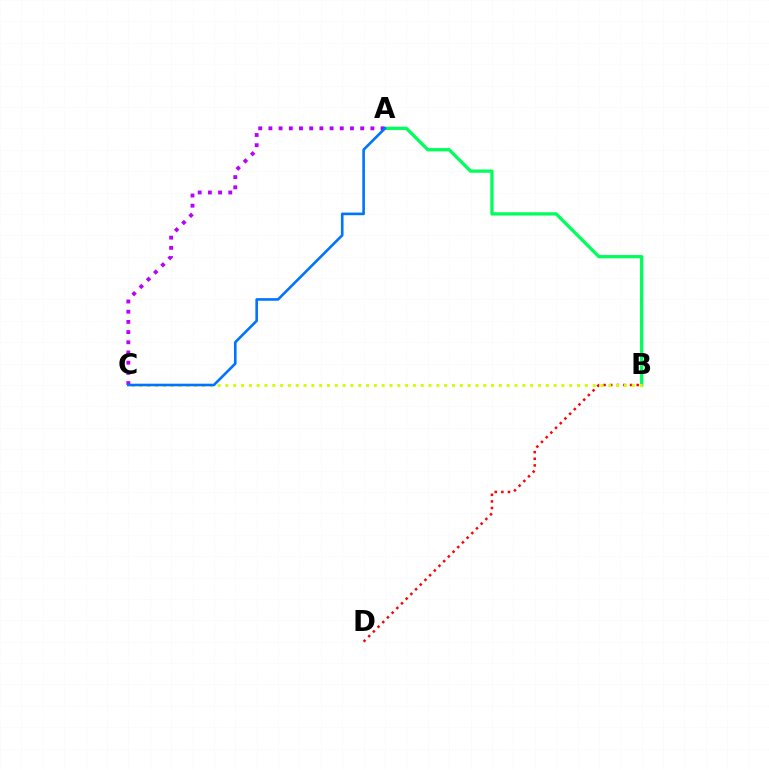{('A', 'B'): [{'color': '#00ff5c', 'line_style': 'solid', 'thickness': 2.37}], ('B', 'D'): [{'color': '#ff0000', 'line_style': 'dotted', 'thickness': 1.8}], ('B', 'C'): [{'color': '#d1ff00', 'line_style': 'dotted', 'thickness': 2.12}], ('A', 'C'): [{'color': '#b900ff', 'line_style': 'dotted', 'thickness': 2.77}, {'color': '#0074ff', 'line_style': 'solid', 'thickness': 1.89}]}